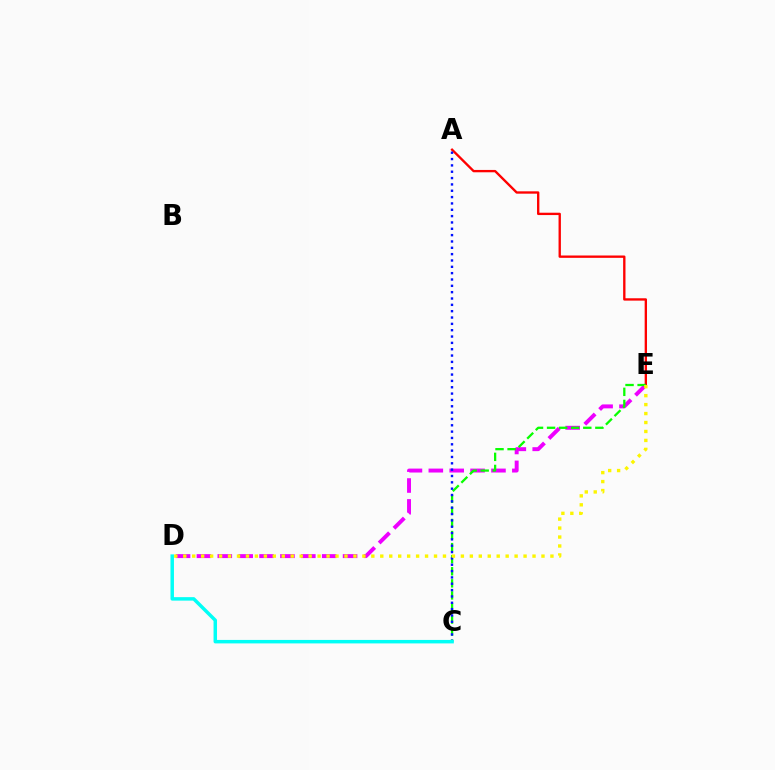{('D', 'E'): [{'color': '#ee00ff', 'line_style': 'dashed', 'thickness': 2.84}, {'color': '#fcf500', 'line_style': 'dotted', 'thickness': 2.43}], ('A', 'E'): [{'color': '#ff0000', 'line_style': 'solid', 'thickness': 1.69}], ('C', 'E'): [{'color': '#08ff00', 'line_style': 'dashed', 'thickness': 1.64}], ('A', 'C'): [{'color': '#0010ff', 'line_style': 'dotted', 'thickness': 1.72}], ('C', 'D'): [{'color': '#00fff6', 'line_style': 'solid', 'thickness': 2.5}]}